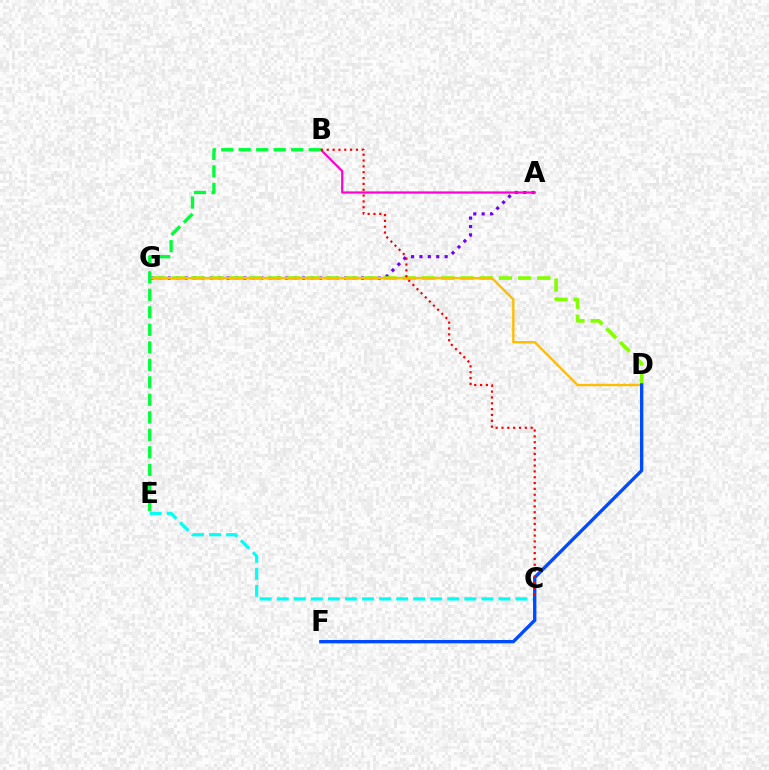{('A', 'G'): [{'color': '#7200ff', 'line_style': 'dotted', 'thickness': 2.28}], ('A', 'B'): [{'color': '#ff00cf', 'line_style': 'solid', 'thickness': 1.59}], ('D', 'G'): [{'color': '#84ff00', 'line_style': 'dashed', 'thickness': 2.61}, {'color': '#ffbd00', 'line_style': 'solid', 'thickness': 1.7}], ('B', 'E'): [{'color': '#00ff39', 'line_style': 'dashed', 'thickness': 2.38}], ('C', 'E'): [{'color': '#00fff6', 'line_style': 'dashed', 'thickness': 2.32}], ('D', 'F'): [{'color': '#004bff', 'line_style': 'solid', 'thickness': 2.42}], ('B', 'C'): [{'color': '#ff0000', 'line_style': 'dotted', 'thickness': 1.59}]}